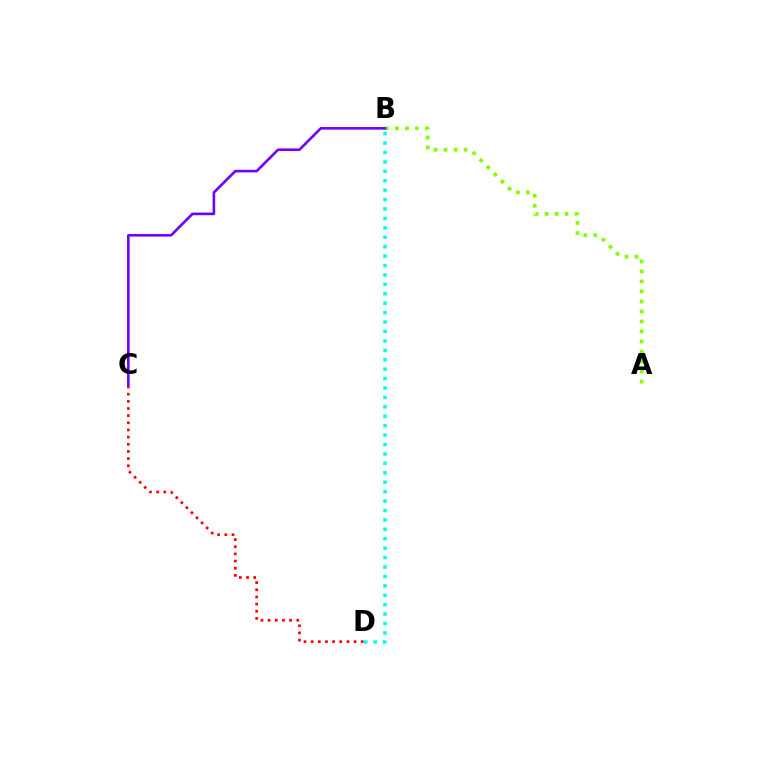{('B', 'D'): [{'color': '#00fff6', 'line_style': 'dotted', 'thickness': 2.56}], ('C', 'D'): [{'color': '#ff0000', 'line_style': 'dotted', 'thickness': 1.94}], ('A', 'B'): [{'color': '#84ff00', 'line_style': 'dotted', 'thickness': 2.72}], ('B', 'C'): [{'color': '#7200ff', 'line_style': 'solid', 'thickness': 1.89}]}